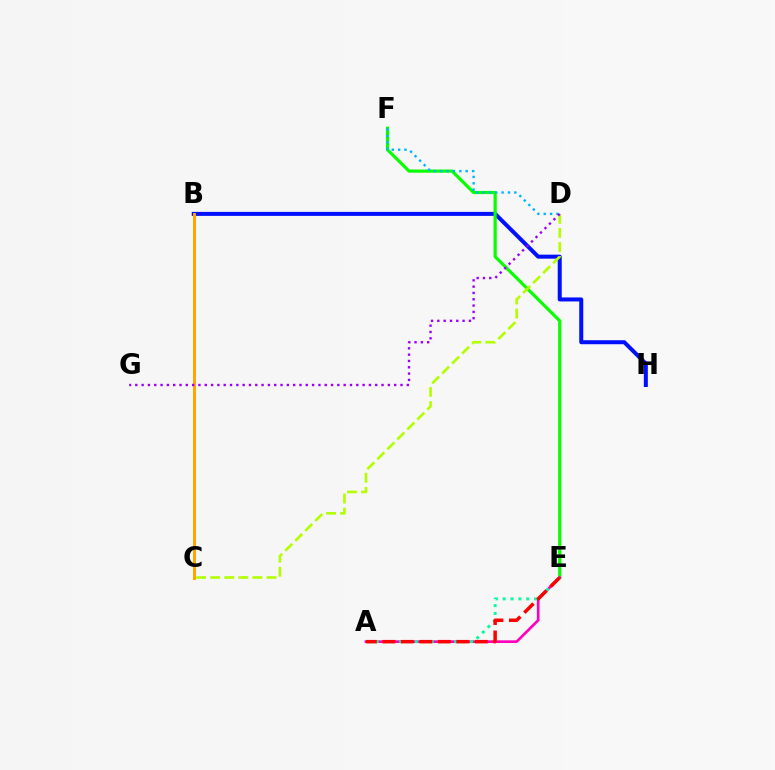{('B', 'H'): [{'color': '#0010ff', 'line_style': 'solid', 'thickness': 2.89}], ('B', 'C'): [{'color': '#ffa500', 'line_style': 'solid', 'thickness': 2.14}], ('E', 'F'): [{'color': '#08ff00', 'line_style': 'solid', 'thickness': 2.29}], ('A', 'E'): [{'color': '#ff00bd', 'line_style': 'solid', 'thickness': 1.93}, {'color': '#00ff9d', 'line_style': 'dotted', 'thickness': 2.14}, {'color': '#ff0000', 'line_style': 'dashed', 'thickness': 2.51}], ('C', 'D'): [{'color': '#b3ff00', 'line_style': 'dashed', 'thickness': 1.91}], ('D', 'F'): [{'color': '#00b5ff', 'line_style': 'dotted', 'thickness': 1.73}], ('D', 'G'): [{'color': '#9b00ff', 'line_style': 'dotted', 'thickness': 1.72}]}